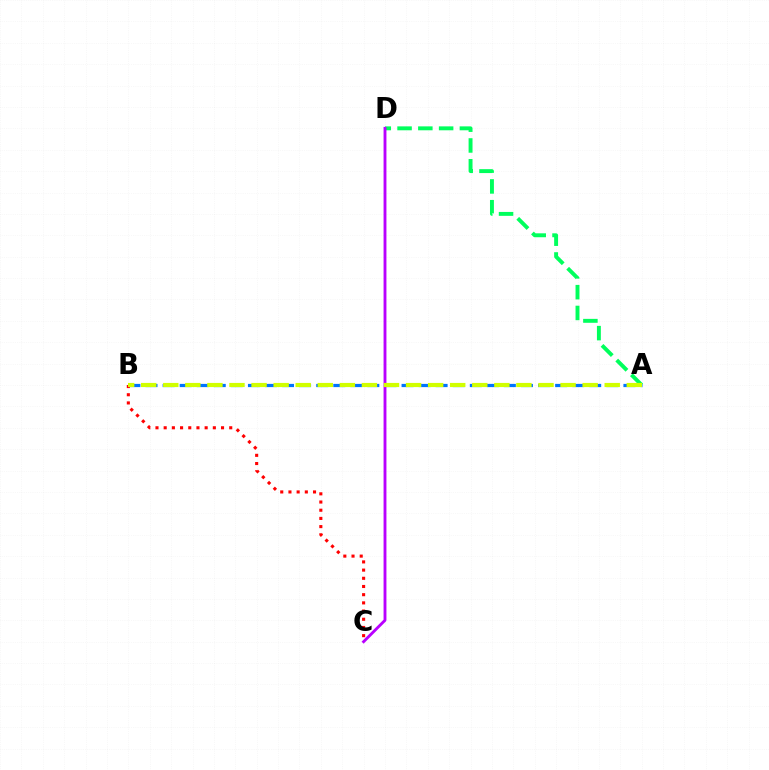{('A', 'B'): [{'color': '#0074ff', 'line_style': 'dashed', 'thickness': 2.32}, {'color': '#d1ff00', 'line_style': 'dashed', 'thickness': 3.0}], ('A', 'D'): [{'color': '#00ff5c', 'line_style': 'dashed', 'thickness': 2.82}], ('B', 'C'): [{'color': '#ff0000', 'line_style': 'dotted', 'thickness': 2.23}], ('C', 'D'): [{'color': '#b900ff', 'line_style': 'solid', 'thickness': 2.06}]}